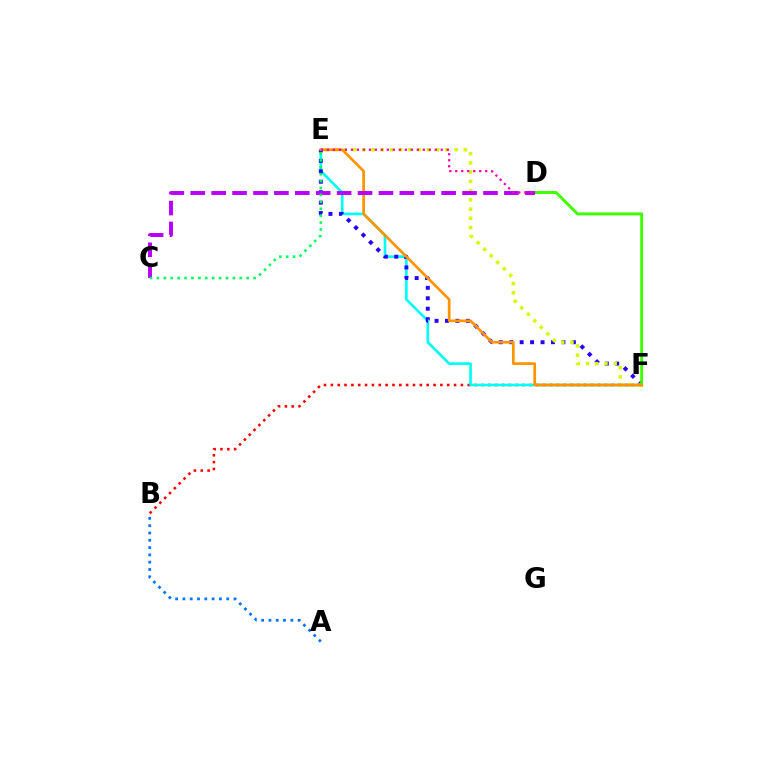{('A', 'B'): [{'color': '#0074ff', 'line_style': 'dotted', 'thickness': 1.98}], ('B', 'F'): [{'color': '#ff0000', 'line_style': 'dotted', 'thickness': 1.86}], ('E', 'F'): [{'color': '#00fff6', 'line_style': 'solid', 'thickness': 1.93}, {'color': '#2500ff', 'line_style': 'dotted', 'thickness': 2.84}, {'color': '#d1ff00', 'line_style': 'dotted', 'thickness': 2.51}, {'color': '#ff9400', 'line_style': 'solid', 'thickness': 1.96}], ('D', 'F'): [{'color': '#3dff00', 'line_style': 'solid', 'thickness': 2.12}], ('C', 'D'): [{'color': '#b900ff', 'line_style': 'dashed', 'thickness': 2.84}], ('C', 'E'): [{'color': '#00ff5c', 'line_style': 'dotted', 'thickness': 1.88}], ('D', 'E'): [{'color': '#ff00ac', 'line_style': 'dotted', 'thickness': 1.63}]}